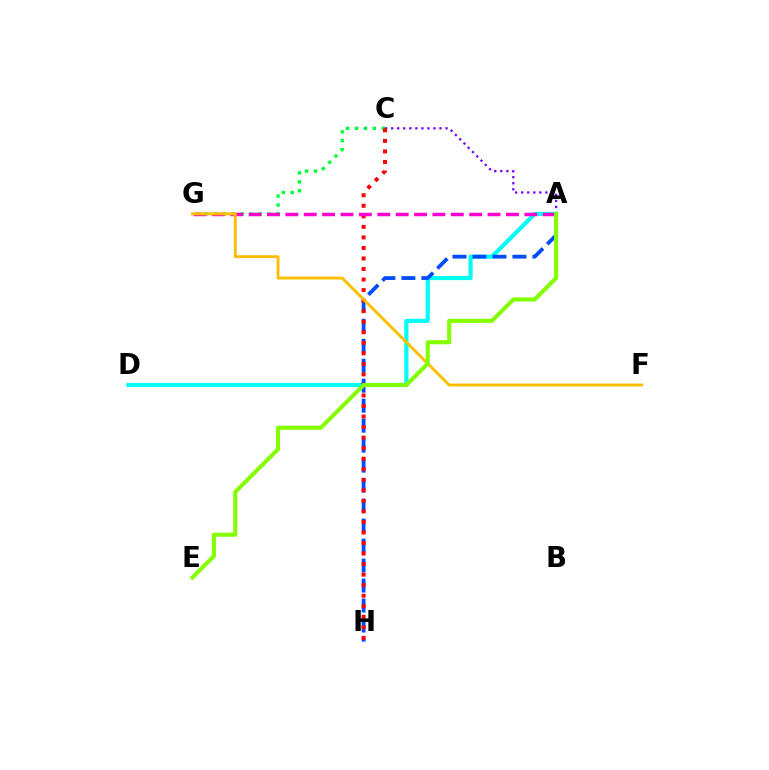{('A', 'C'): [{'color': '#7200ff', 'line_style': 'dotted', 'thickness': 1.64}], ('C', 'G'): [{'color': '#00ff39', 'line_style': 'dotted', 'thickness': 2.42}], ('A', 'D'): [{'color': '#00fff6', 'line_style': 'solid', 'thickness': 2.99}], ('A', 'H'): [{'color': '#004bff', 'line_style': 'dashed', 'thickness': 2.71}], ('C', 'H'): [{'color': '#ff0000', 'line_style': 'dotted', 'thickness': 2.86}], ('A', 'G'): [{'color': '#ff00cf', 'line_style': 'dashed', 'thickness': 2.5}], ('F', 'G'): [{'color': '#ffbd00', 'line_style': 'solid', 'thickness': 2.07}], ('A', 'E'): [{'color': '#84ff00', 'line_style': 'solid', 'thickness': 2.94}]}